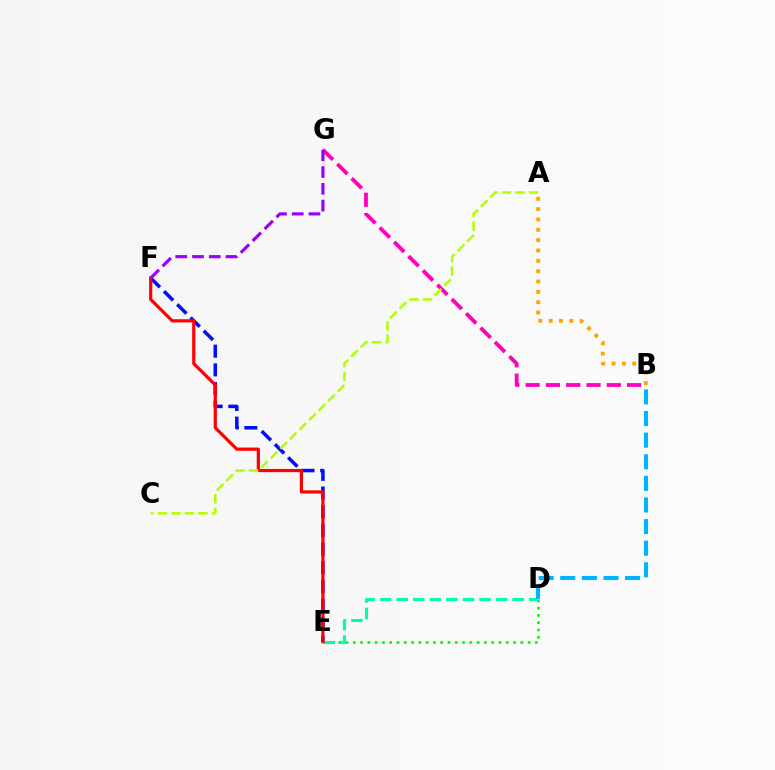{('D', 'E'): [{'color': '#08ff00', 'line_style': 'dotted', 'thickness': 1.98}, {'color': '#00ff9d', 'line_style': 'dashed', 'thickness': 2.25}], ('B', 'G'): [{'color': '#ff00bd', 'line_style': 'dashed', 'thickness': 2.76}], ('E', 'F'): [{'color': '#0010ff', 'line_style': 'dashed', 'thickness': 2.54}, {'color': '#ff0000', 'line_style': 'solid', 'thickness': 2.3}], ('B', 'D'): [{'color': '#00b5ff', 'line_style': 'dashed', 'thickness': 2.94}], ('A', 'C'): [{'color': '#b3ff00', 'line_style': 'dashed', 'thickness': 1.83}], ('F', 'G'): [{'color': '#9b00ff', 'line_style': 'dashed', 'thickness': 2.28}], ('A', 'B'): [{'color': '#ffa500', 'line_style': 'dotted', 'thickness': 2.81}]}